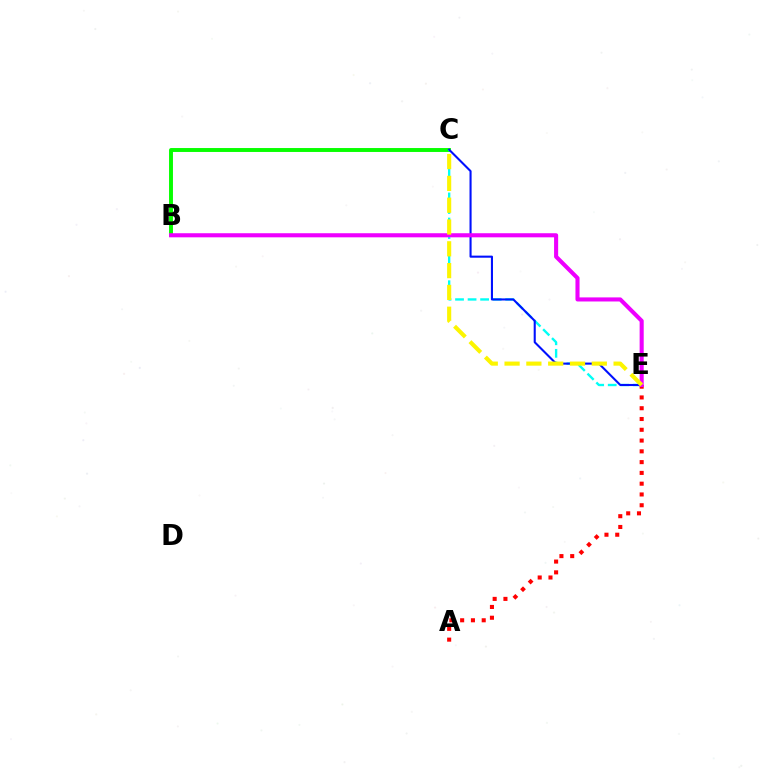{('B', 'C'): [{'color': '#08ff00', 'line_style': 'solid', 'thickness': 2.82}], ('C', 'E'): [{'color': '#00fff6', 'line_style': 'dashed', 'thickness': 1.7}, {'color': '#0010ff', 'line_style': 'solid', 'thickness': 1.5}, {'color': '#fcf500', 'line_style': 'dashed', 'thickness': 2.96}], ('A', 'E'): [{'color': '#ff0000', 'line_style': 'dotted', 'thickness': 2.93}], ('B', 'E'): [{'color': '#ee00ff', 'line_style': 'solid', 'thickness': 2.94}]}